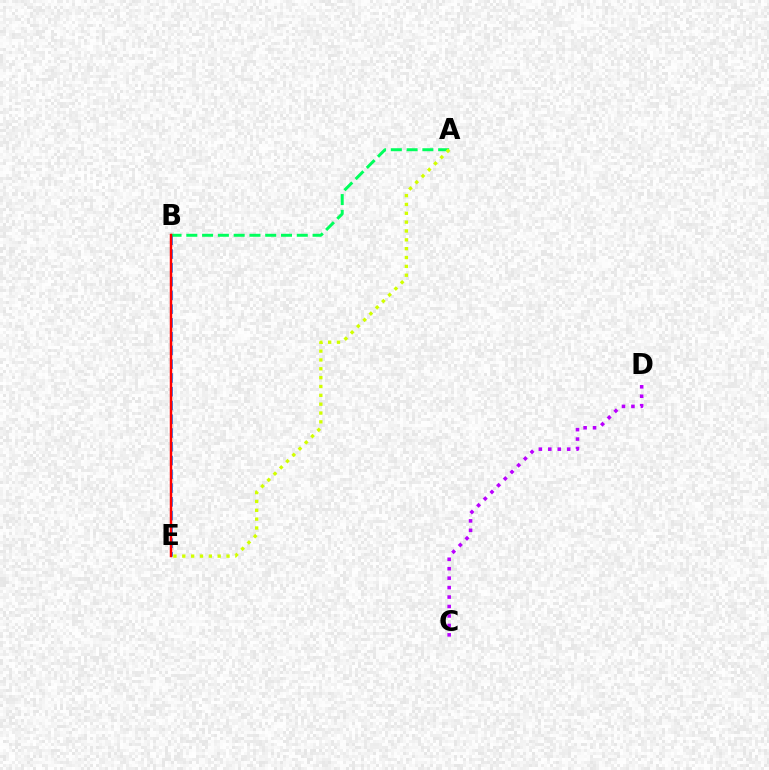{('A', 'B'): [{'color': '#00ff5c', 'line_style': 'dashed', 'thickness': 2.14}], ('B', 'E'): [{'color': '#0074ff', 'line_style': 'dashed', 'thickness': 1.87}, {'color': '#ff0000', 'line_style': 'solid', 'thickness': 1.76}], ('A', 'E'): [{'color': '#d1ff00', 'line_style': 'dotted', 'thickness': 2.4}], ('C', 'D'): [{'color': '#b900ff', 'line_style': 'dotted', 'thickness': 2.57}]}